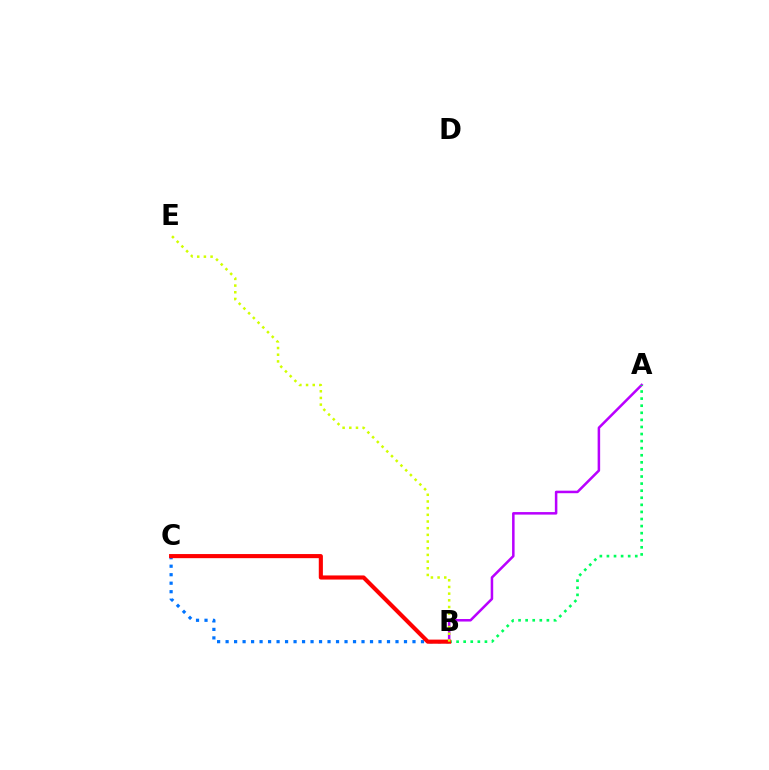{('A', 'B'): [{'color': '#b900ff', 'line_style': 'solid', 'thickness': 1.82}, {'color': '#00ff5c', 'line_style': 'dotted', 'thickness': 1.92}], ('B', 'C'): [{'color': '#0074ff', 'line_style': 'dotted', 'thickness': 2.31}, {'color': '#ff0000', 'line_style': 'solid', 'thickness': 2.96}], ('B', 'E'): [{'color': '#d1ff00', 'line_style': 'dotted', 'thickness': 1.82}]}